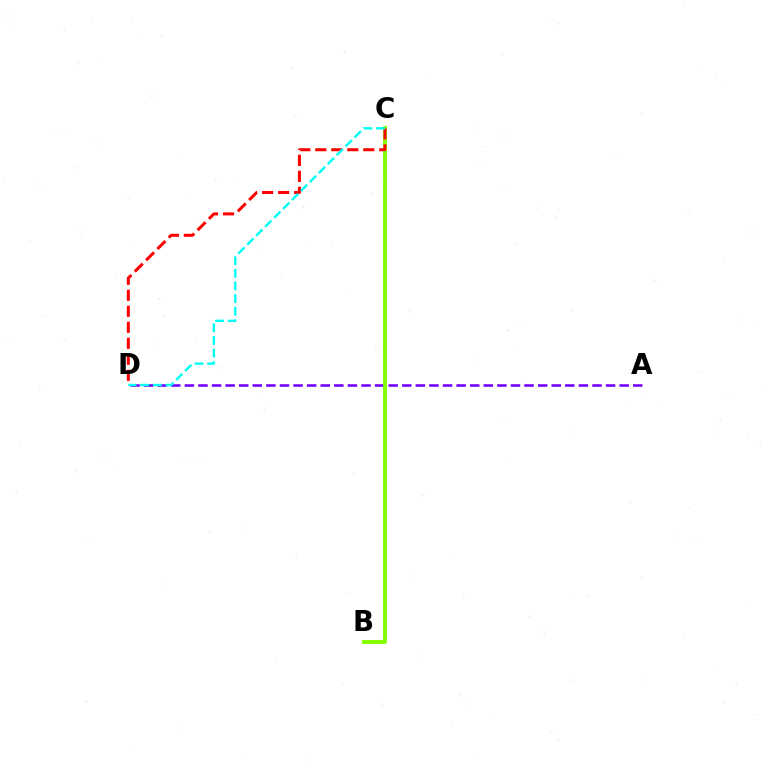{('A', 'D'): [{'color': '#7200ff', 'line_style': 'dashed', 'thickness': 1.85}], ('B', 'C'): [{'color': '#84ff00', 'line_style': 'solid', 'thickness': 2.81}], ('C', 'D'): [{'color': '#ff0000', 'line_style': 'dashed', 'thickness': 2.17}, {'color': '#00fff6', 'line_style': 'dashed', 'thickness': 1.72}]}